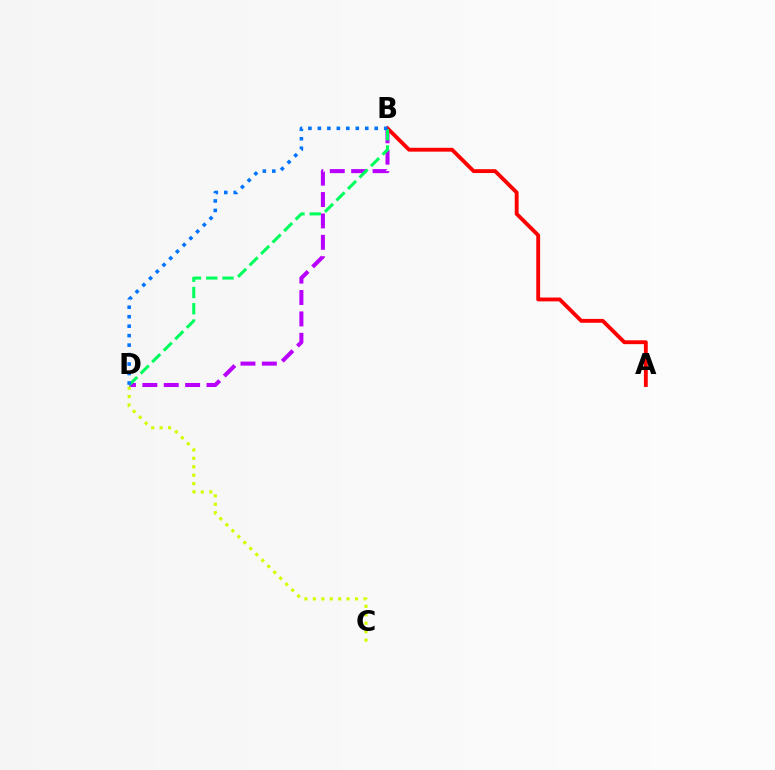{('B', 'D'): [{'color': '#b900ff', 'line_style': 'dashed', 'thickness': 2.91}, {'color': '#00ff5c', 'line_style': 'dashed', 'thickness': 2.21}, {'color': '#0074ff', 'line_style': 'dotted', 'thickness': 2.57}], ('A', 'B'): [{'color': '#ff0000', 'line_style': 'solid', 'thickness': 2.77}], ('C', 'D'): [{'color': '#d1ff00', 'line_style': 'dotted', 'thickness': 2.29}]}